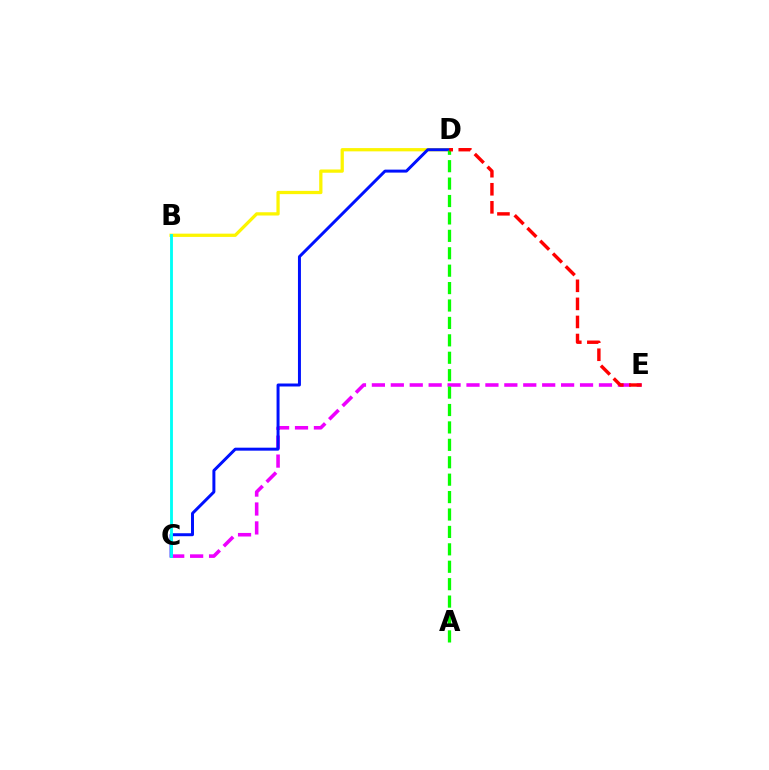{('B', 'D'): [{'color': '#fcf500', 'line_style': 'solid', 'thickness': 2.35}], ('C', 'E'): [{'color': '#ee00ff', 'line_style': 'dashed', 'thickness': 2.57}], ('C', 'D'): [{'color': '#0010ff', 'line_style': 'solid', 'thickness': 2.14}], ('A', 'D'): [{'color': '#08ff00', 'line_style': 'dashed', 'thickness': 2.37}], ('B', 'C'): [{'color': '#00fff6', 'line_style': 'solid', 'thickness': 2.05}], ('D', 'E'): [{'color': '#ff0000', 'line_style': 'dashed', 'thickness': 2.45}]}